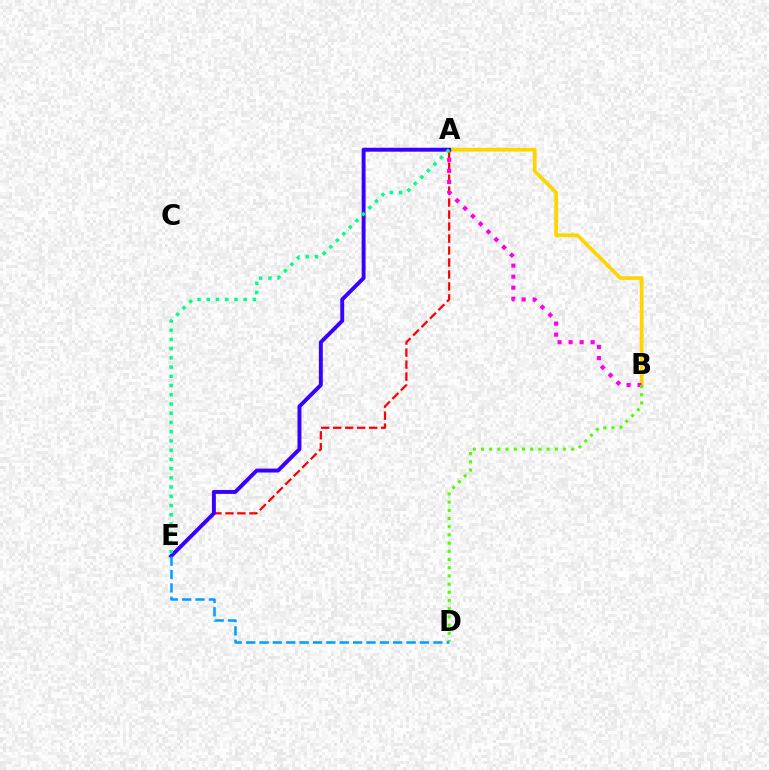{('A', 'B'): [{'color': '#ffd500', 'line_style': 'solid', 'thickness': 2.68}, {'color': '#ff00ed', 'line_style': 'dotted', 'thickness': 3.0}], ('A', 'E'): [{'color': '#ff0000', 'line_style': 'dashed', 'thickness': 1.63}, {'color': '#3700ff', 'line_style': 'solid', 'thickness': 2.82}, {'color': '#00ff86', 'line_style': 'dotted', 'thickness': 2.51}], ('B', 'D'): [{'color': '#4fff00', 'line_style': 'dotted', 'thickness': 2.23}], ('D', 'E'): [{'color': '#009eff', 'line_style': 'dashed', 'thickness': 1.82}]}